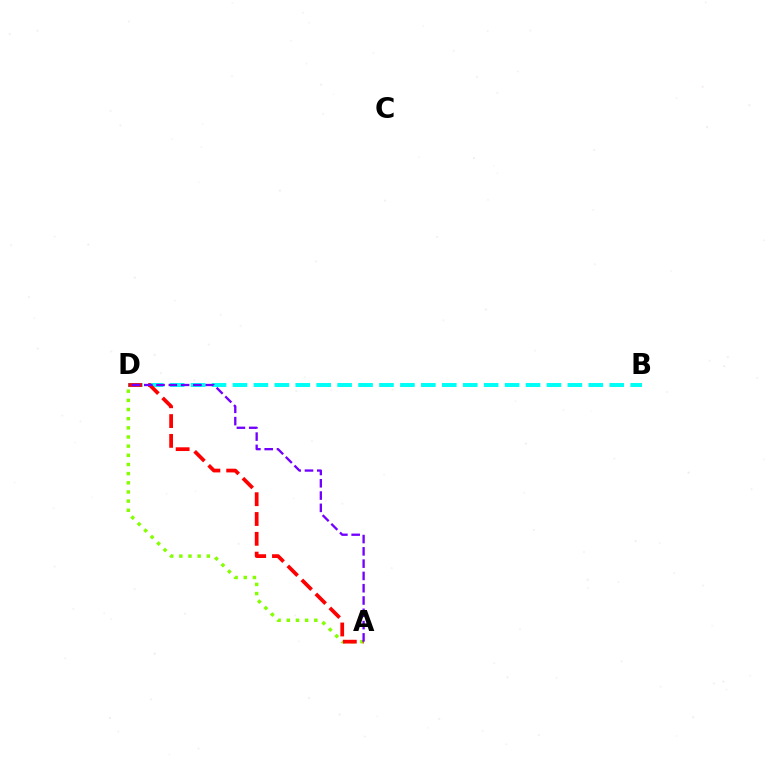{('A', 'D'): [{'color': '#84ff00', 'line_style': 'dotted', 'thickness': 2.49}, {'color': '#ff0000', 'line_style': 'dashed', 'thickness': 2.69}, {'color': '#7200ff', 'line_style': 'dashed', 'thickness': 1.67}], ('B', 'D'): [{'color': '#00fff6', 'line_style': 'dashed', 'thickness': 2.84}]}